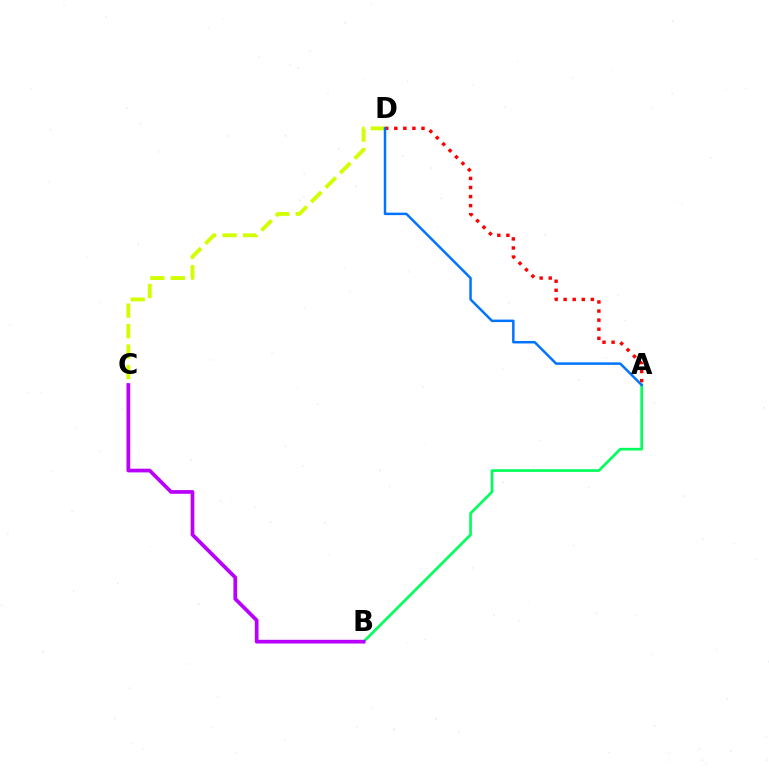{('C', 'D'): [{'color': '#d1ff00', 'line_style': 'dashed', 'thickness': 2.79}], ('A', 'D'): [{'color': '#ff0000', 'line_style': 'dotted', 'thickness': 2.47}, {'color': '#0074ff', 'line_style': 'solid', 'thickness': 1.79}], ('A', 'B'): [{'color': '#00ff5c', 'line_style': 'solid', 'thickness': 1.92}], ('B', 'C'): [{'color': '#b900ff', 'line_style': 'solid', 'thickness': 2.67}]}